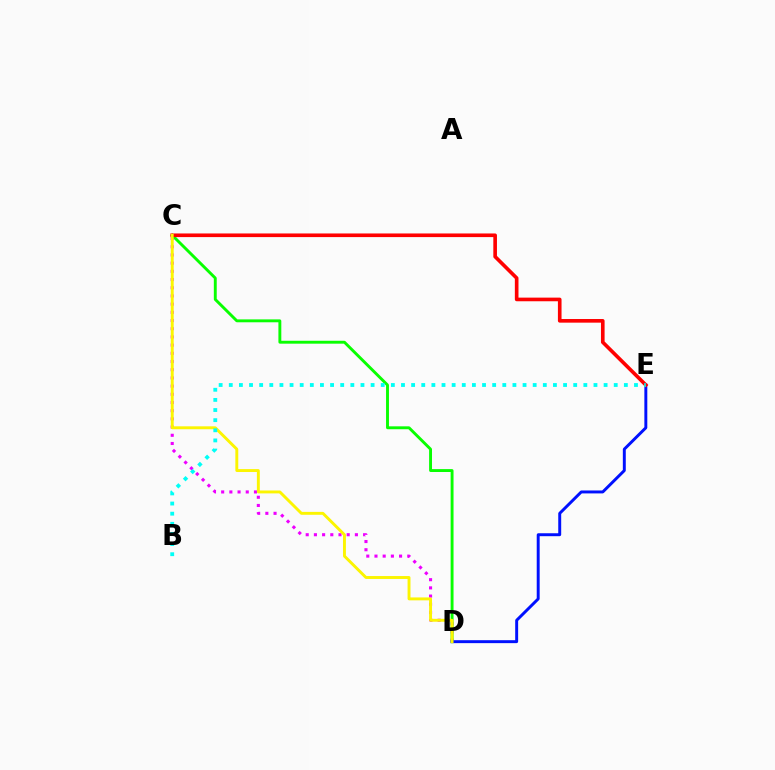{('C', 'D'): [{'color': '#ee00ff', 'line_style': 'dotted', 'thickness': 2.23}, {'color': '#08ff00', 'line_style': 'solid', 'thickness': 2.09}, {'color': '#fcf500', 'line_style': 'solid', 'thickness': 2.1}], ('D', 'E'): [{'color': '#0010ff', 'line_style': 'solid', 'thickness': 2.12}], ('C', 'E'): [{'color': '#ff0000', 'line_style': 'solid', 'thickness': 2.62}], ('B', 'E'): [{'color': '#00fff6', 'line_style': 'dotted', 'thickness': 2.75}]}